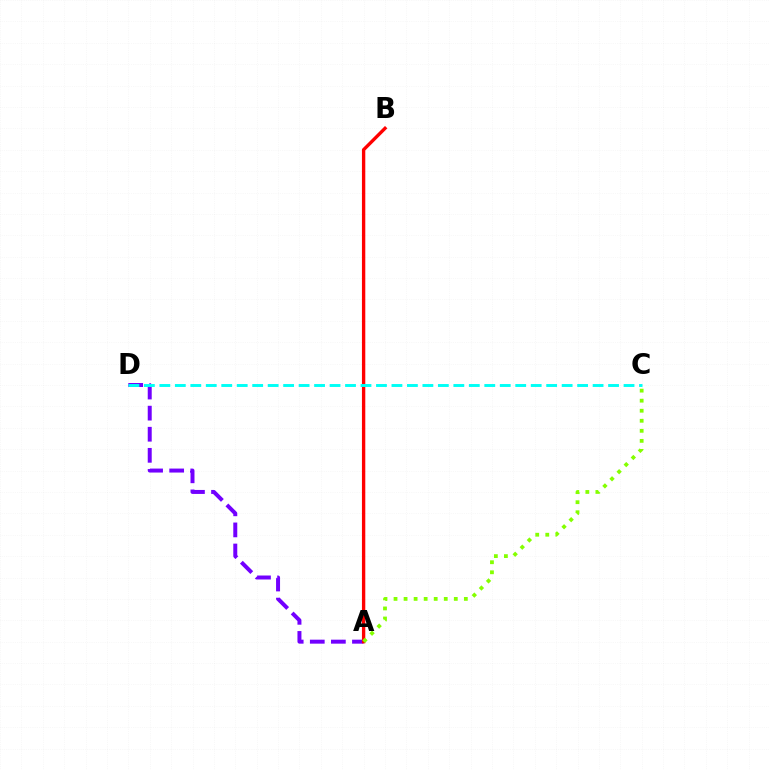{('A', 'D'): [{'color': '#7200ff', 'line_style': 'dashed', 'thickness': 2.86}], ('A', 'B'): [{'color': '#ff0000', 'line_style': 'solid', 'thickness': 2.41}], ('C', 'D'): [{'color': '#00fff6', 'line_style': 'dashed', 'thickness': 2.1}], ('A', 'C'): [{'color': '#84ff00', 'line_style': 'dotted', 'thickness': 2.73}]}